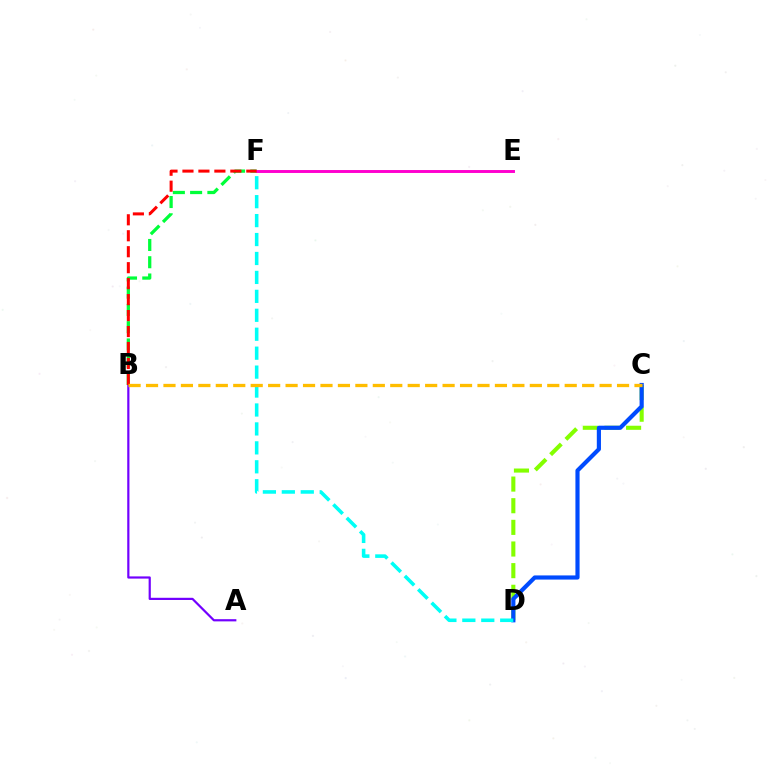{('C', 'D'): [{'color': '#84ff00', 'line_style': 'dashed', 'thickness': 2.94}, {'color': '#004bff', 'line_style': 'solid', 'thickness': 2.99}], ('B', 'F'): [{'color': '#00ff39', 'line_style': 'dashed', 'thickness': 2.35}, {'color': '#ff0000', 'line_style': 'dashed', 'thickness': 2.17}], ('E', 'F'): [{'color': '#ff00cf', 'line_style': 'solid', 'thickness': 2.11}], ('A', 'B'): [{'color': '#7200ff', 'line_style': 'solid', 'thickness': 1.58}], ('D', 'F'): [{'color': '#00fff6', 'line_style': 'dashed', 'thickness': 2.57}], ('B', 'C'): [{'color': '#ffbd00', 'line_style': 'dashed', 'thickness': 2.37}]}